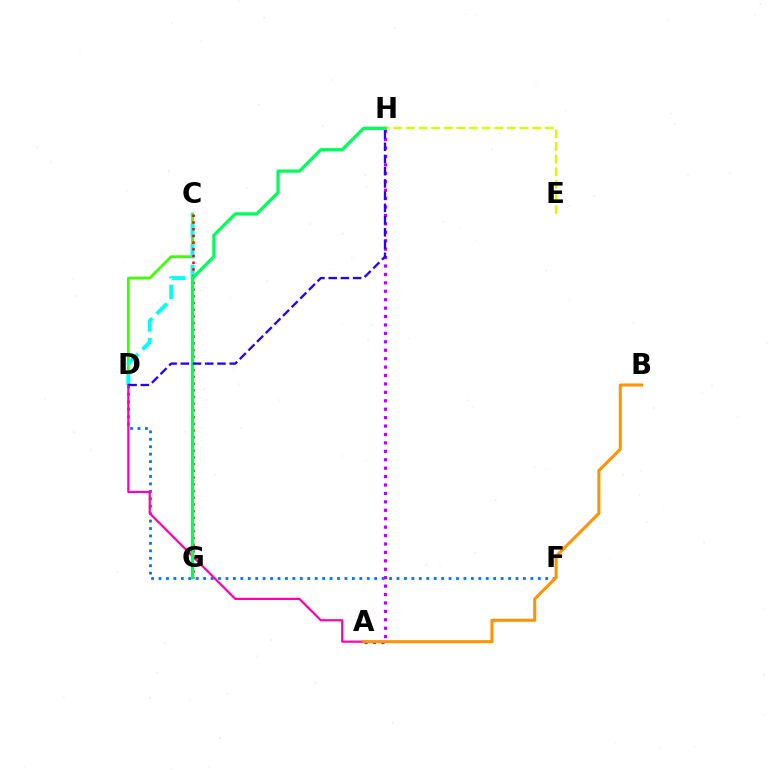{('E', 'H'): [{'color': '#d1ff00', 'line_style': 'dashed', 'thickness': 1.71}], ('C', 'D'): [{'color': '#3dff00', 'line_style': 'solid', 'thickness': 1.98}, {'color': '#00fff6', 'line_style': 'dashed', 'thickness': 2.81}], ('D', 'F'): [{'color': '#0074ff', 'line_style': 'dotted', 'thickness': 2.02}], ('A', 'D'): [{'color': '#ff00ac', 'line_style': 'solid', 'thickness': 1.59}], ('A', 'H'): [{'color': '#b900ff', 'line_style': 'dotted', 'thickness': 2.29}], ('A', 'B'): [{'color': '#ff9400', 'line_style': 'solid', 'thickness': 2.21}], ('C', 'G'): [{'color': '#ff0000', 'line_style': 'dotted', 'thickness': 1.82}], ('G', 'H'): [{'color': '#00ff5c', 'line_style': 'solid', 'thickness': 2.36}], ('D', 'H'): [{'color': '#2500ff', 'line_style': 'dashed', 'thickness': 1.66}]}